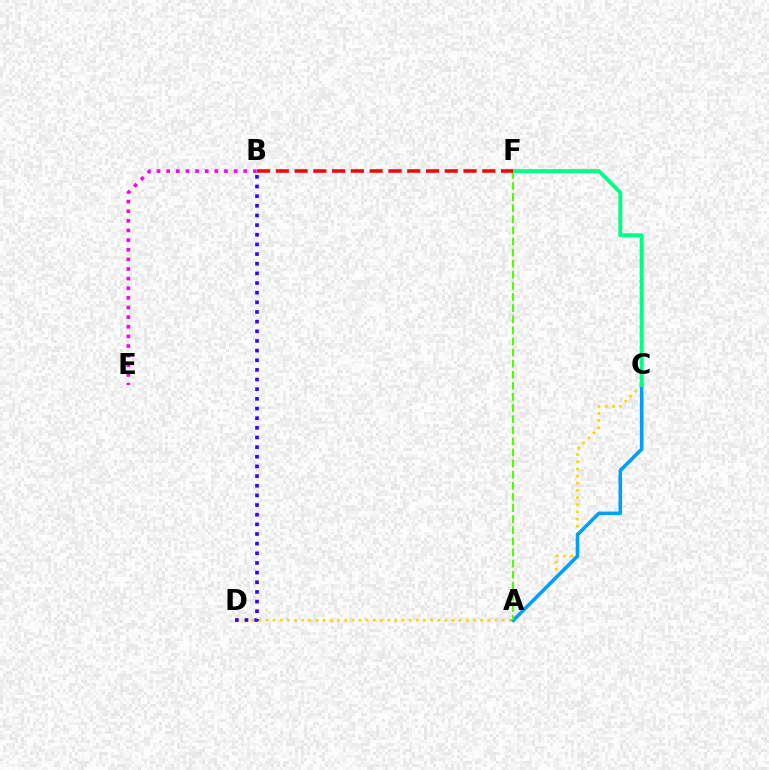{('B', 'E'): [{'color': '#ff00ed', 'line_style': 'dotted', 'thickness': 2.62}], ('C', 'D'): [{'color': '#ffd500', 'line_style': 'dotted', 'thickness': 1.95}], ('A', 'C'): [{'color': '#009eff', 'line_style': 'solid', 'thickness': 2.56}], ('C', 'F'): [{'color': '#00ff86', 'line_style': 'solid', 'thickness': 2.83}], ('B', 'D'): [{'color': '#3700ff', 'line_style': 'dotted', 'thickness': 2.62}], ('A', 'F'): [{'color': '#4fff00', 'line_style': 'dashed', 'thickness': 1.51}], ('B', 'F'): [{'color': '#ff0000', 'line_style': 'dashed', 'thickness': 2.55}]}